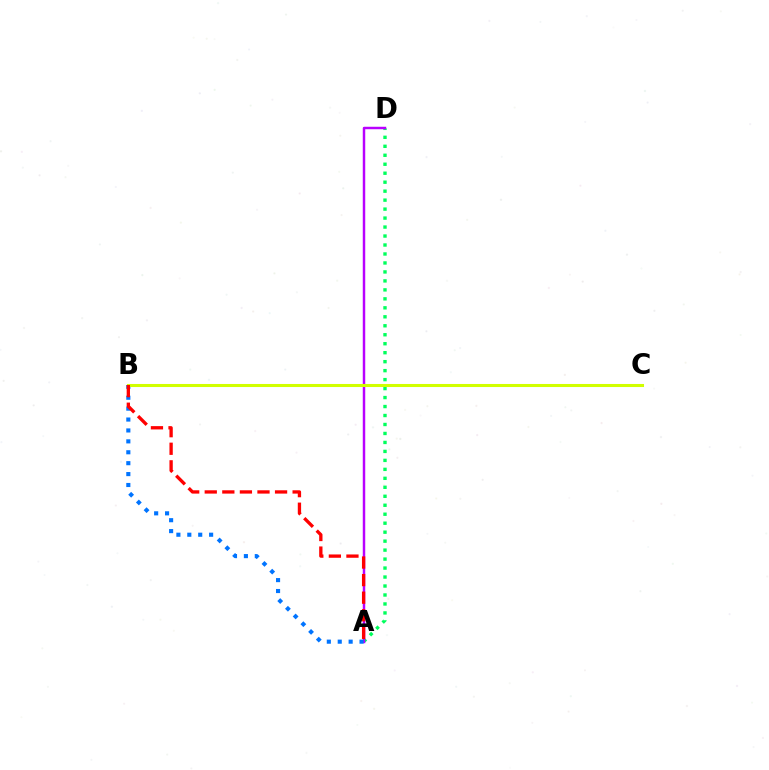{('A', 'D'): [{'color': '#00ff5c', 'line_style': 'dotted', 'thickness': 2.44}, {'color': '#b900ff', 'line_style': 'solid', 'thickness': 1.77}], ('A', 'B'): [{'color': '#0074ff', 'line_style': 'dotted', 'thickness': 2.96}, {'color': '#ff0000', 'line_style': 'dashed', 'thickness': 2.39}], ('B', 'C'): [{'color': '#d1ff00', 'line_style': 'solid', 'thickness': 2.2}]}